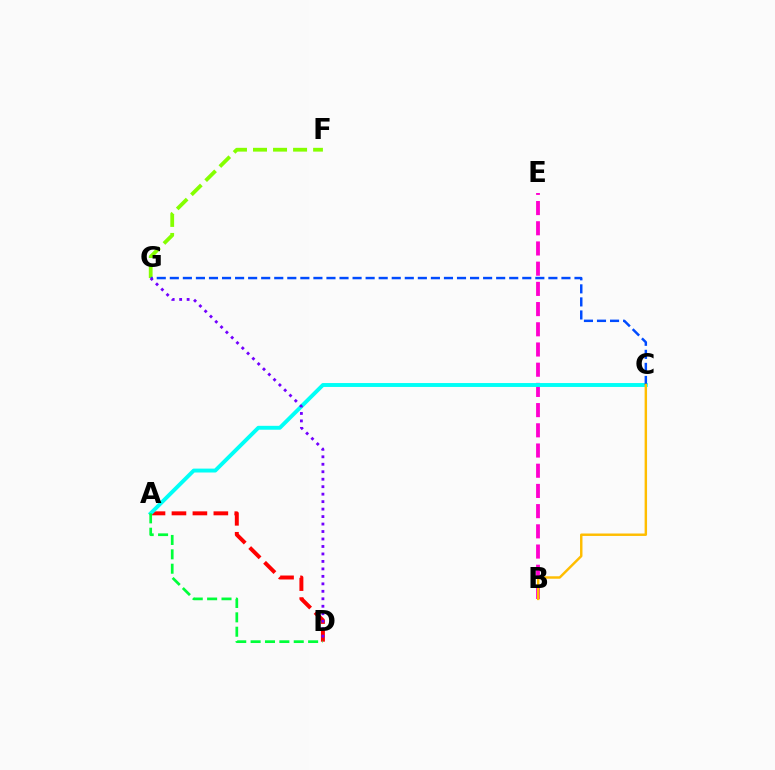{('A', 'D'): [{'color': '#ff0000', 'line_style': 'dashed', 'thickness': 2.85}, {'color': '#00ff39', 'line_style': 'dashed', 'thickness': 1.95}], ('B', 'E'): [{'color': '#ff00cf', 'line_style': 'dashed', 'thickness': 2.74}], ('F', 'G'): [{'color': '#84ff00', 'line_style': 'dashed', 'thickness': 2.72}], ('A', 'C'): [{'color': '#00fff6', 'line_style': 'solid', 'thickness': 2.81}], ('C', 'G'): [{'color': '#004bff', 'line_style': 'dashed', 'thickness': 1.77}], ('D', 'G'): [{'color': '#7200ff', 'line_style': 'dotted', 'thickness': 2.03}], ('B', 'C'): [{'color': '#ffbd00', 'line_style': 'solid', 'thickness': 1.76}]}